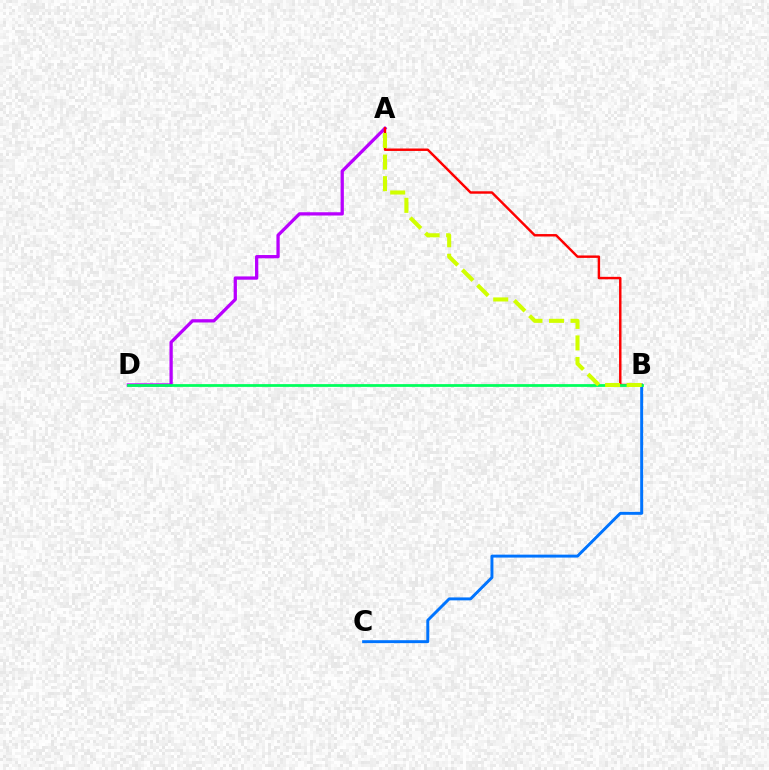{('A', 'D'): [{'color': '#b900ff', 'line_style': 'solid', 'thickness': 2.36}], ('B', 'C'): [{'color': '#0074ff', 'line_style': 'solid', 'thickness': 2.11}], ('A', 'B'): [{'color': '#ff0000', 'line_style': 'solid', 'thickness': 1.75}, {'color': '#d1ff00', 'line_style': 'dashed', 'thickness': 2.93}], ('B', 'D'): [{'color': '#00ff5c', 'line_style': 'solid', 'thickness': 1.99}]}